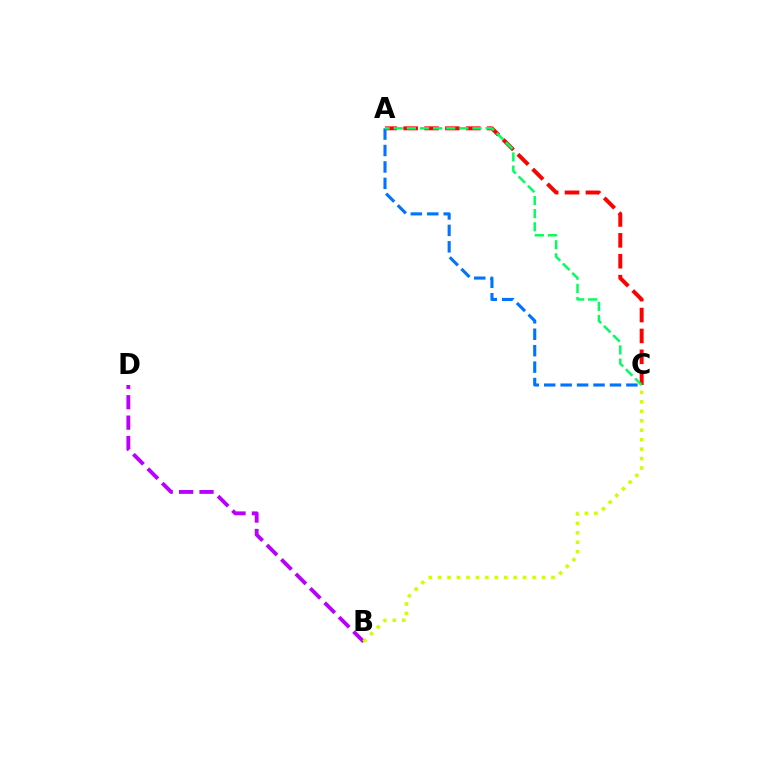{('B', 'D'): [{'color': '#b900ff', 'line_style': 'dashed', 'thickness': 2.77}], ('A', 'C'): [{'color': '#ff0000', 'line_style': 'dashed', 'thickness': 2.84}, {'color': '#0074ff', 'line_style': 'dashed', 'thickness': 2.23}, {'color': '#00ff5c', 'line_style': 'dashed', 'thickness': 1.78}], ('B', 'C'): [{'color': '#d1ff00', 'line_style': 'dotted', 'thickness': 2.57}]}